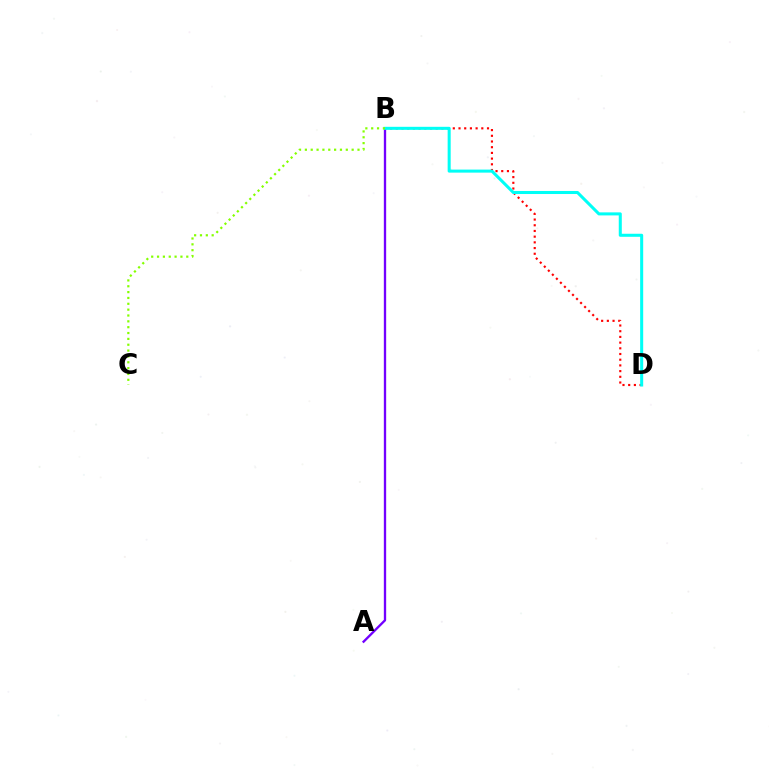{('B', 'D'): [{'color': '#ff0000', 'line_style': 'dotted', 'thickness': 1.55}, {'color': '#00fff6', 'line_style': 'solid', 'thickness': 2.19}], ('A', 'B'): [{'color': '#7200ff', 'line_style': 'solid', 'thickness': 1.68}], ('B', 'C'): [{'color': '#84ff00', 'line_style': 'dotted', 'thickness': 1.59}]}